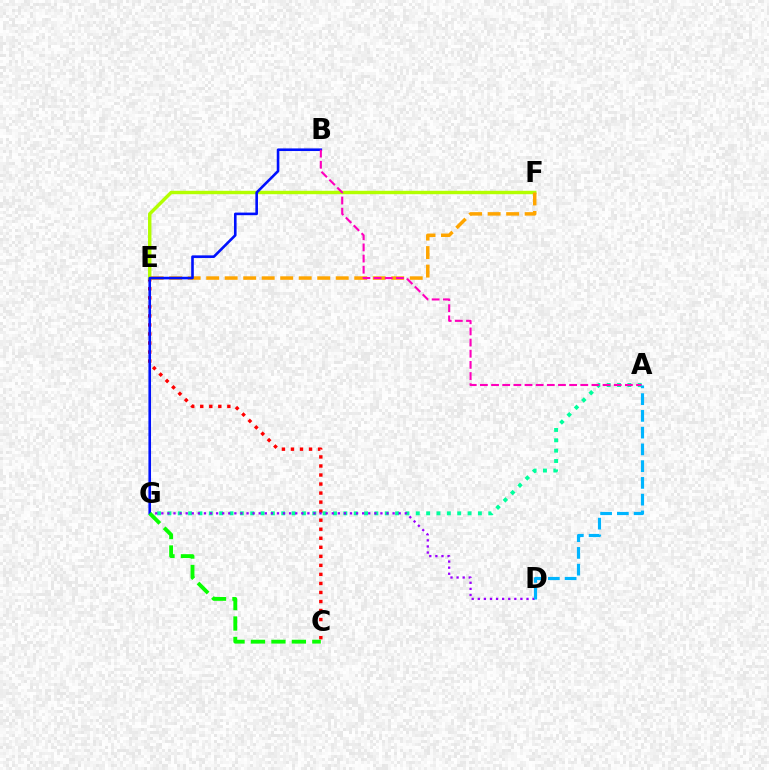{('C', 'E'): [{'color': '#ff0000', 'line_style': 'dotted', 'thickness': 2.45}], ('A', 'G'): [{'color': '#00ff9d', 'line_style': 'dotted', 'thickness': 2.81}], ('E', 'F'): [{'color': '#b3ff00', 'line_style': 'solid', 'thickness': 2.46}, {'color': '#ffa500', 'line_style': 'dashed', 'thickness': 2.51}], ('D', 'G'): [{'color': '#9b00ff', 'line_style': 'dotted', 'thickness': 1.65}], ('B', 'G'): [{'color': '#0010ff', 'line_style': 'solid', 'thickness': 1.88}], ('A', 'B'): [{'color': '#ff00bd', 'line_style': 'dashed', 'thickness': 1.51}], ('A', 'D'): [{'color': '#00b5ff', 'line_style': 'dashed', 'thickness': 2.28}], ('C', 'G'): [{'color': '#08ff00', 'line_style': 'dashed', 'thickness': 2.78}]}